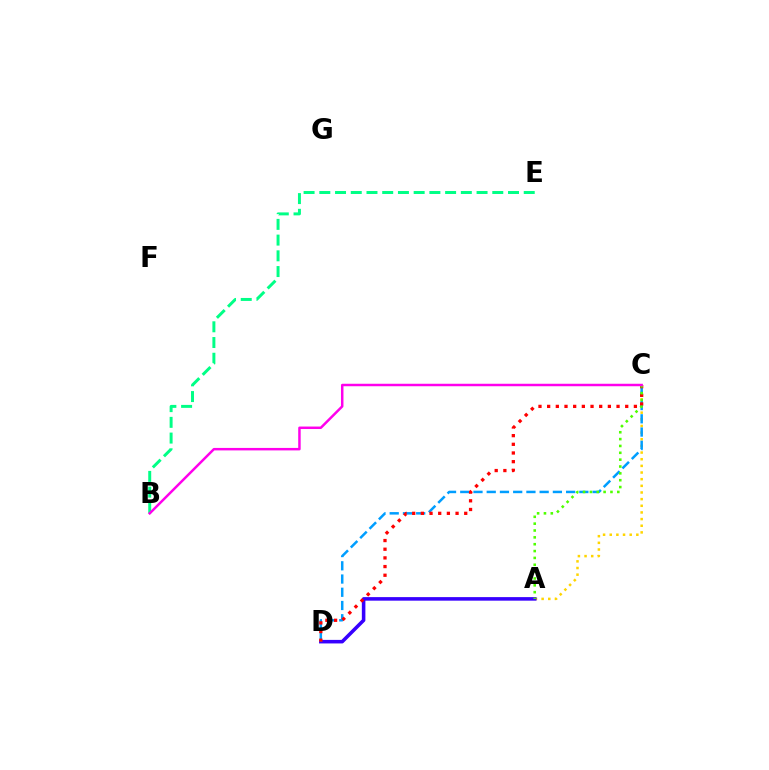{('A', 'C'): [{'color': '#ffd500', 'line_style': 'dotted', 'thickness': 1.81}, {'color': '#4fff00', 'line_style': 'dotted', 'thickness': 1.86}], ('A', 'D'): [{'color': '#3700ff', 'line_style': 'solid', 'thickness': 2.55}], ('C', 'D'): [{'color': '#009eff', 'line_style': 'dashed', 'thickness': 1.8}, {'color': '#ff0000', 'line_style': 'dotted', 'thickness': 2.36}], ('B', 'E'): [{'color': '#00ff86', 'line_style': 'dashed', 'thickness': 2.14}], ('B', 'C'): [{'color': '#ff00ed', 'line_style': 'solid', 'thickness': 1.78}]}